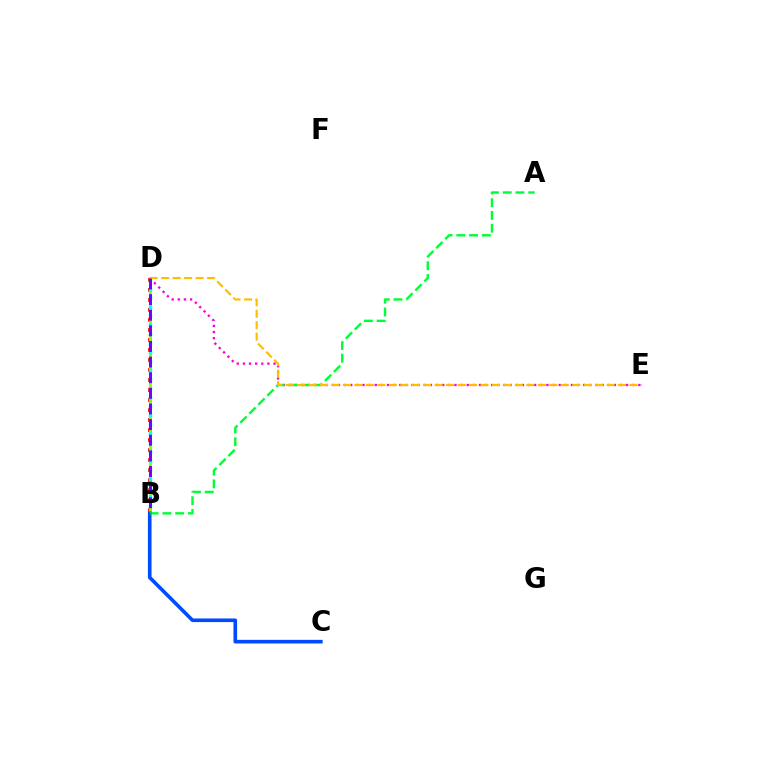{('B', 'D'): [{'color': '#ff0000', 'line_style': 'dotted', 'thickness': 2.72}, {'color': '#84ff00', 'line_style': 'solid', 'thickness': 2.01}, {'color': '#00fff6', 'line_style': 'dotted', 'thickness': 2.46}, {'color': '#7200ff', 'line_style': 'dashed', 'thickness': 2.12}], ('D', 'E'): [{'color': '#ff00cf', 'line_style': 'dotted', 'thickness': 1.67}, {'color': '#ffbd00', 'line_style': 'dashed', 'thickness': 1.56}], ('B', 'C'): [{'color': '#004bff', 'line_style': 'solid', 'thickness': 2.61}], ('A', 'B'): [{'color': '#00ff39', 'line_style': 'dashed', 'thickness': 1.73}]}